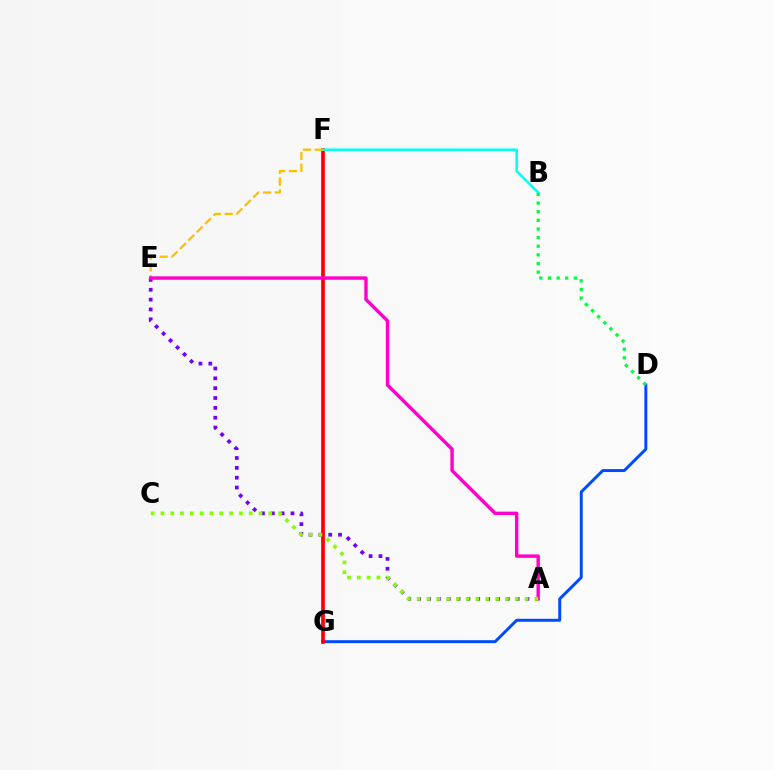{('A', 'E'): [{'color': '#7200ff', 'line_style': 'dotted', 'thickness': 2.68}, {'color': '#ff00cf', 'line_style': 'solid', 'thickness': 2.46}], ('D', 'G'): [{'color': '#004bff', 'line_style': 'solid', 'thickness': 2.13}], ('F', 'G'): [{'color': '#ff0000', 'line_style': 'solid', 'thickness': 2.68}], ('B', 'F'): [{'color': '#00fff6', 'line_style': 'solid', 'thickness': 1.82}], ('E', 'F'): [{'color': '#ffbd00', 'line_style': 'dashed', 'thickness': 1.6}], ('B', 'D'): [{'color': '#00ff39', 'line_style': 'dotted', 'thickness': 2.34}], ('A', 'C'): [{'color': '#84ff00', 'line_style': 'dotted', 'thickness': 2.67}]}